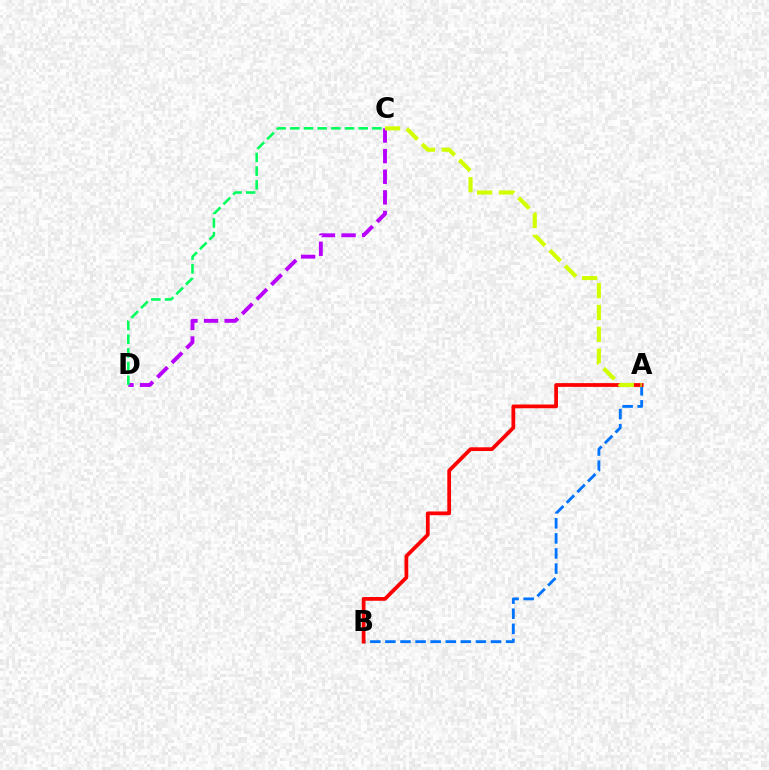{('A', 'B'): [{'color': '#0074ff', 'line_style': 'dashed', 'thickness': 2.05}, {'color': '#ff0000', 'line_style': 'solid', 'thickness': 2.7}], ('C', 'D'): [{'color': '#b900ff', 'line_style': 'dashed', 'thickness': 2.8}, {'color': '#00ff5c', 'line_style': 'dashed', 'thickness': 1.86}], ('A', 'C'): [{'color': '#d1ff00', 'line_style': 'dashed', 'thickness': 2.97}]}